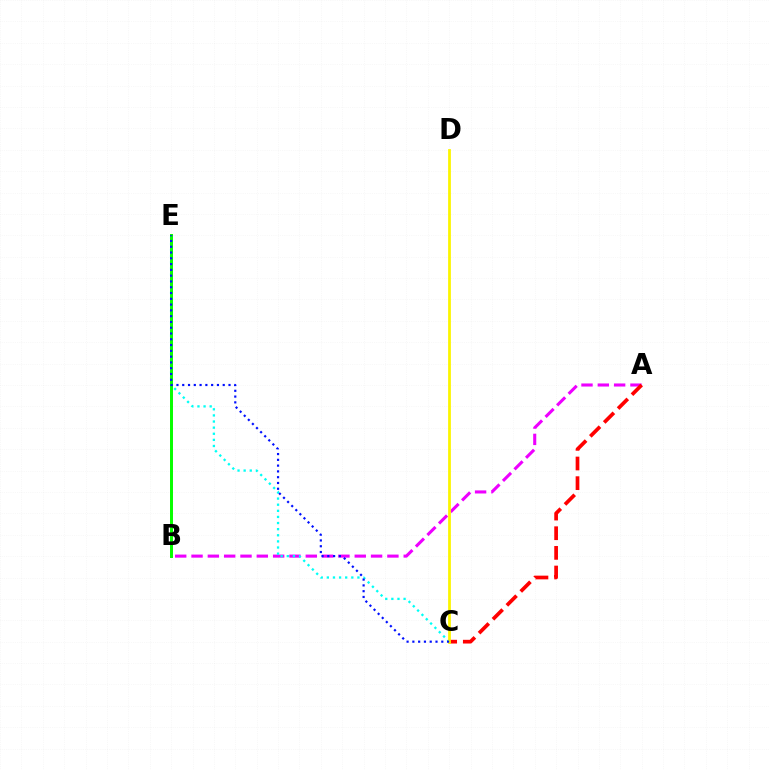{('A', 'B'): [{'color': '#ee00ff', 'line_style': 'dashed', 'thickness': 2.22}], ('C', 'E'): [{'color': '#00fff6', 'line_style': 'dotted', 'thickness': 1.66}, {'color': '#0010ff', 'line_style': 'dotted', 'thickness': 1.57}], ('A', 'C'): [{'color': '#ff0000', 'line_style': 'dashed', 'thickness': 2.67}], ('B', 'E'): [{'color': '#08ff00', 'line_style': 'solid', 'thickness': 2.14}], ('C', 'D'): [{'color': '#fcf500', 'line_style': 'solid', 'thickness': 1.99}]}